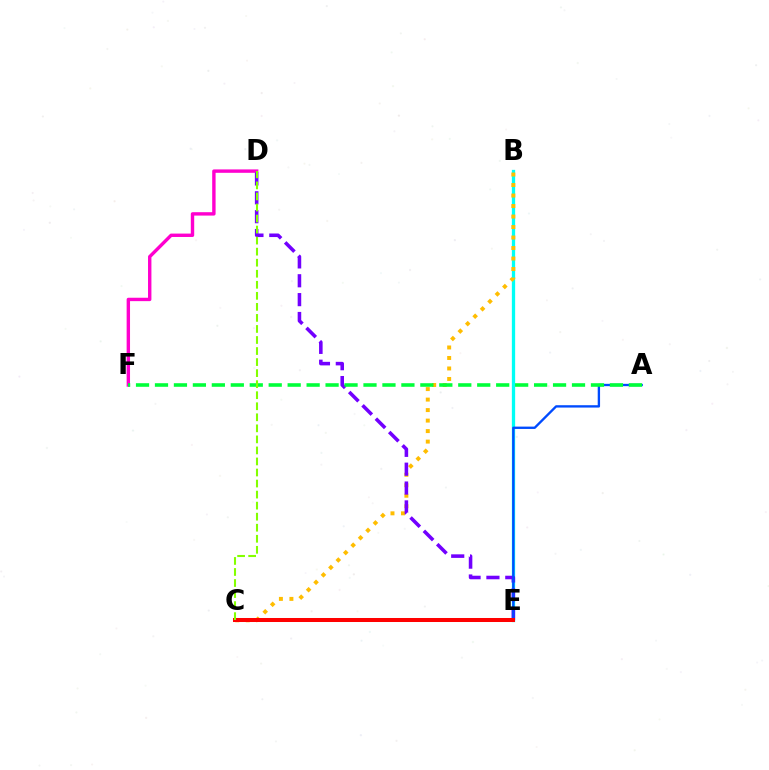{('D', 'F'): [{'color': '#ff00cf', 'line_style': 'solid', 'thickness': 2.44}], ('B', 'E'): [{'color': '#00fff6', 'line_style': 'solid', 'thickness': 2.37}], ('B', 'C'): [{'color': '#ffbd00', 'line_style': 'dotted', 'thickness': 2.85}], ('D', 'E'): [{'color': '#7200ff', 'line_style': 'dashed', 'thickness': 2.56}], ('A', 'E'): [{'color': '#004bff', 'line_style': 'solid', 'thickness': 1.69}], ('A', 'F'): [{'color': '#00ff39', 'line_style': 'dashed', 'thickness': 2.58}], ('C', 'E'): [{'color': '#ff0000', 'line_style': 'solid', 'thickness': 2.89}], ('C', 'D'): [{'color': '#84ff00', 'line_style': 'dashed', 'thickness': 1.5}]}